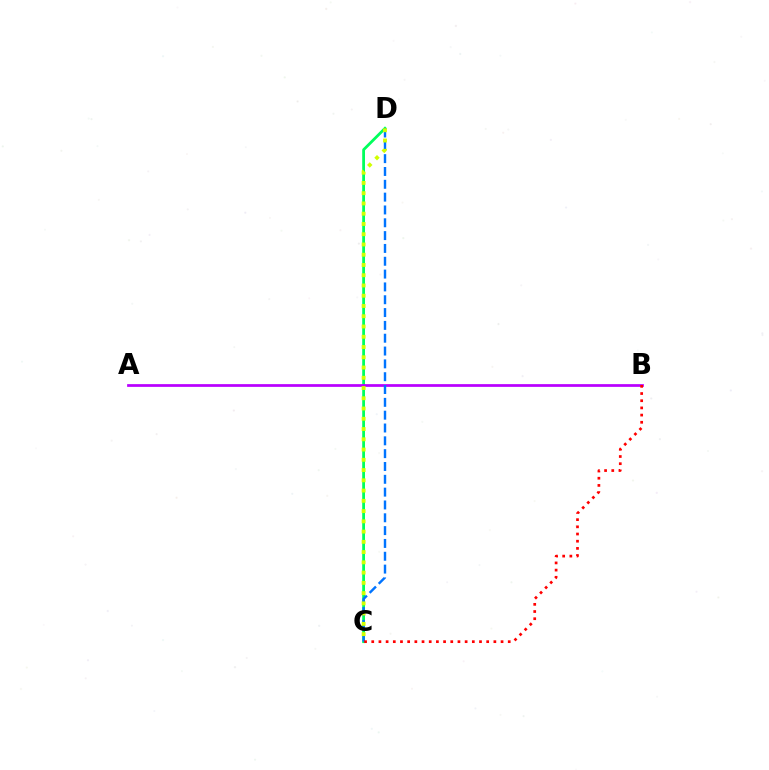{('C', 'D'): [{'color': '#00ff5c', 'line_style': 'solid', 'thickness': 2.01}, {'color': '#0074ff', 'line_style': 'dashed', 'thickness': 1.74}, {'color': '#d1ff00', 'line_style': 'dotted', 'thickness': 2.79}], ('A', 'B'): [{'color': '#b900ff', 'line_style': 'solid', 'thickness': 1.97}], ('B', 'C'): [{'color': '#ff0000', 'line_style': 'dotted', 'thickness': 1.95}]}